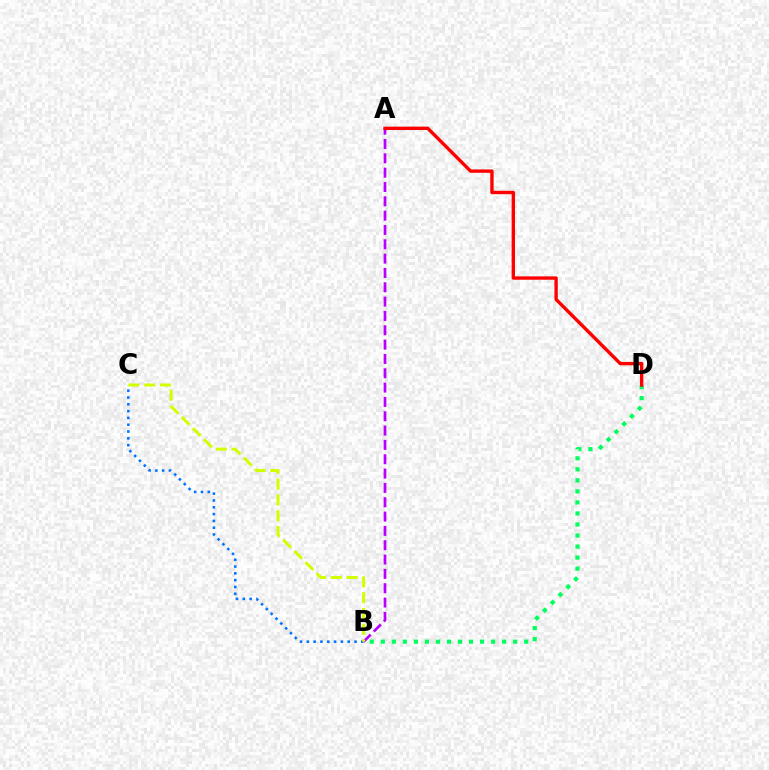{('A', 'B'): [{'color': '#b900ff', 'line_style': 'dashed', 'thickness': 1.95}], ('B', 'D'): [{'color': '#00ff5c', 'line_style': 'dotted', 'thickness': 3.0}], ('A', 'D'): [{'color': '#ff0000', 'line_style': 'solid', 'thickness': 2.43}], ('B', 'C'): [{'color': '#0074ff', 'line_style': 'dotted', 'thickness': 1.85}, {'color': '#d1ff00', 'line_style': 'dashed', 'thickness': 2.15}]}